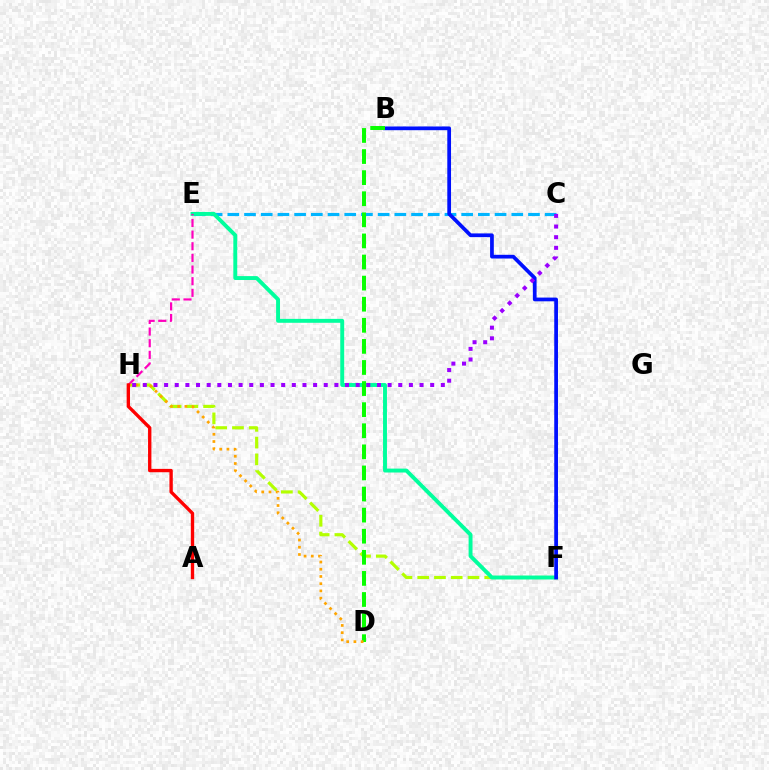{('C', 'E'): [{'color': '#00b5ff', 'line_style': 'dashed', 'thickness': 2.27}], ('F', 'H'): [{'color': '#b3ff00', 'line_style': 'dashed', 'thickness': 2.28}], ('E', 'F'): [{'color': '#00ff9d', 'line_style': 'solid', 'thickness': 2.82}], ('B', 'F'): [{'color': '#0010ff', 'line_style': 'solid', 'thickness': 2.69}], ('E', 'H'): [{'color': '#ff00bd', 'line_style': 'dashed', 'thickness': 1.58}], ('B', 'D'): [{'color': '#08ff00', 'line_style': 'dashed', 'thickness': 2.87}], ('D', 'H'): [{'color': '#ffa500', 'line_style': 'dotted', 'thickness': 1.96}], ('C', 'H'): [{'color': '#9b00ff', 'line_style': 'dotted', 'thickness': 2.89}], ('A', 'H'): [{'color': '#ff0000', 'line_style': 'solid', 'thickness': 2.41}]}